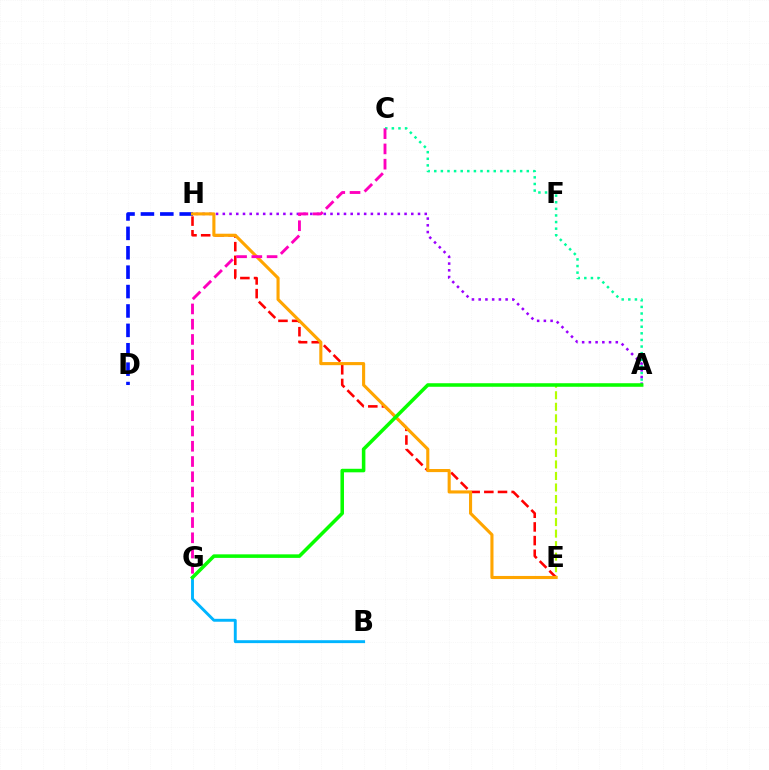{('A', 'E'): [{'color': '#b3ff00', 'line_style': 'dashed', 'thickness': 1.57}], ('E', 'H'): [{'color': '#ff0000', 'line_style': 'dashed', 'thickness': 1.86}, {'color': '#ffa500', 'line_style': 'solid', 'thickness': 2.23}], ('A', 'C'): [{'color': '#00ff9d', 'line_style': 'dotted', 'thickness': 1.8}], ('D', 'H'): [{'color': '#0010ff', 'line_style': 'dashed', 'thickness': 2.64}], ('A', 'H'): [{'color': '#9b00ff', 'line_style': 'dotted', 'thickness': 1.83}], ('B', 'G'): [{'color': '#00b5ff', 'line_style': 'solid', 'thickness': 2.09}], ('C', 'G'): [{'color': '#ff00bd', 'line_style': 'dashed', 'thickness': 2.07}], ('A', 'G'): [{'color': '#08ff00', 'line_style': 'solid', 'thickness': 2.55}]}